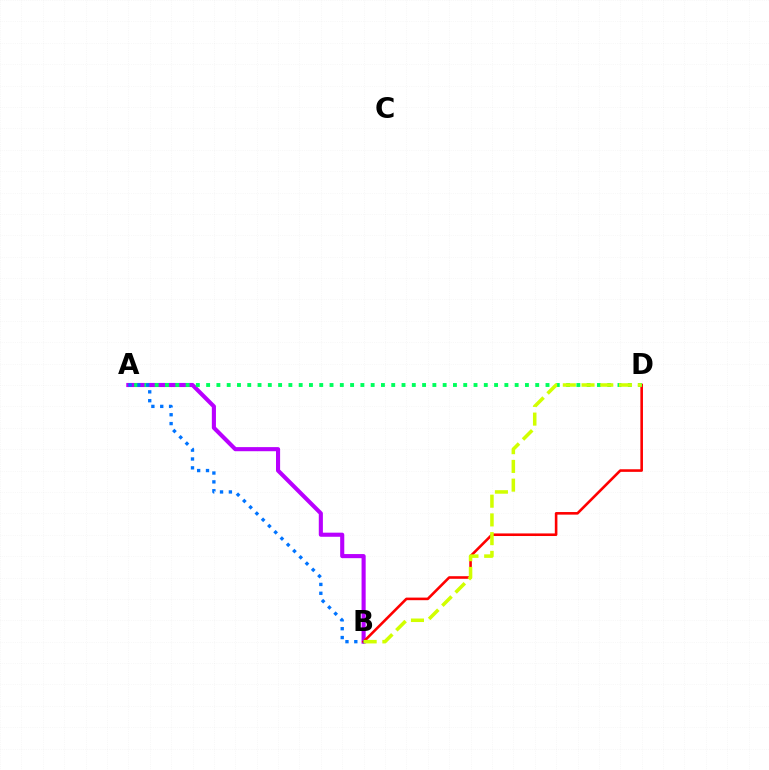{('A', 'B'): [{'color': '#b900ff', 'line_style': 'solid', 'thickness': 2.95}, {'color': '#0074ff', 'line_style': 'dotted', 'thickness': 2.41}], ('B', 'D'): [{'color': '#ff0000', 'line_style': 'solid', 'thickness': 1.87}, {'color': '#d1ff00', 'line_style': 'dashed', 'thickness': 2.54}], ('A', 'D'): [{'color': '#00ff5c', 'line_style': 'dotted', 'thickness': 2.79}]}